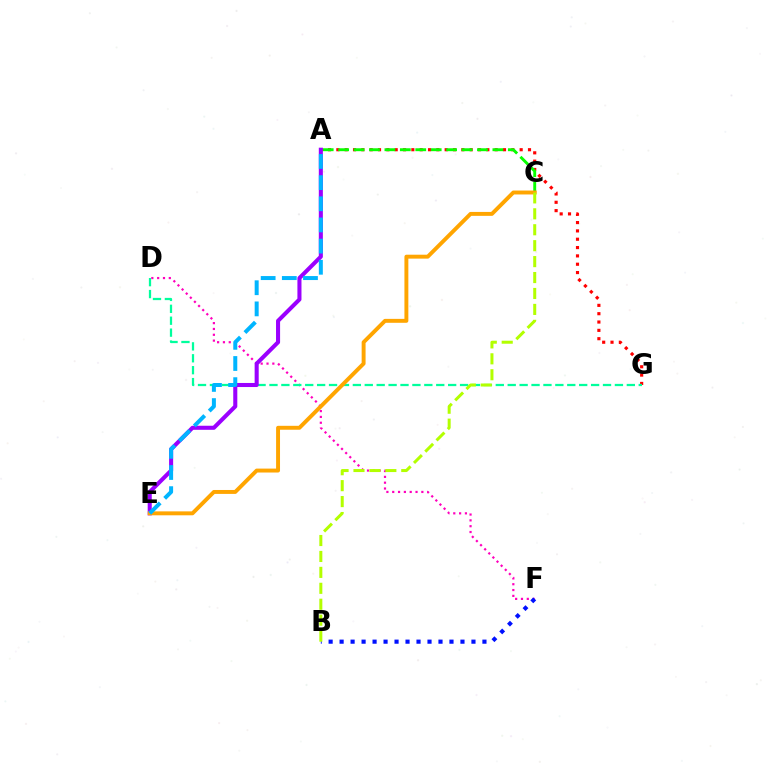{('A', 'G'): [{'color': '#ff0000', 'line_style': 'dotted', 'thickness': 2.26}], ('D', 'F'): [{'color': '#ff00bd', 'line_style': 'dotted', 'thickness': 1.58}], ('D', 'G'): [{'color': '#00ff9d', 'line_style': 'dashed', 'thickness': 1.62}], ('A', 'C'): [{'color': '#08ff00', 'line_style': 'dashed', 'thickness': 2.1}], ('B', 'F'): [{'color': '#0010ff', 'line_style': 'dotted', 'thickness': 2.99}], ('A', 'E'): [{'color': '#9b00ff', 'line_style': 'solid', 'thickness': 2.92}, {'color': '#00b5ff', 'line_style': 'dashed', 'thickness': 2.87}], ('C', 'E'): [{'color': '#ffa500', 'line_style': 'solid', 'thickness': 2.83}], ('B', 'C'): [{'color': '#b3ff00', 'line_style': 'dashed', 'thickness': 2.16}]}